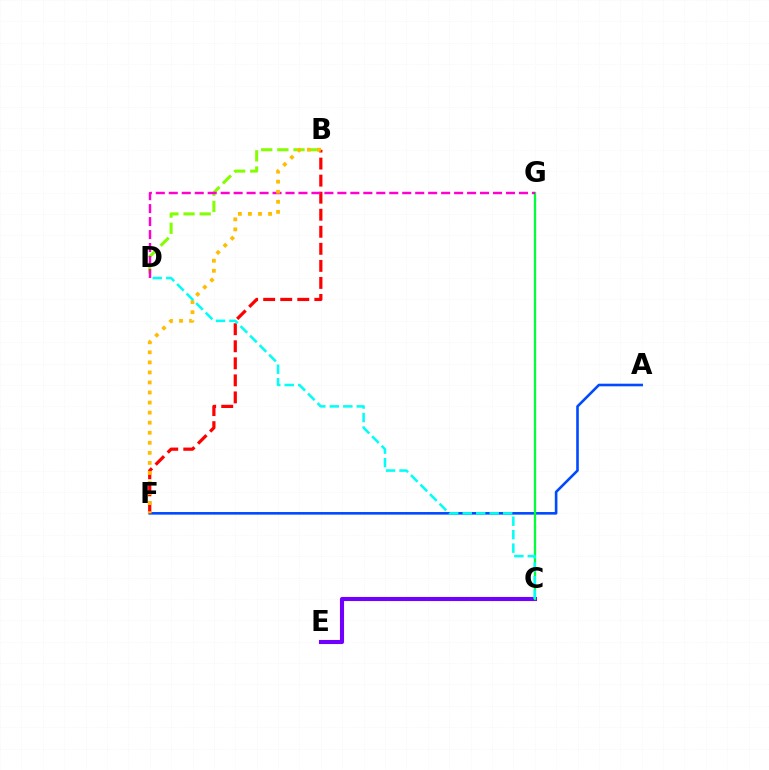{('A', 'F'): [{'color': '#004bff', 'line_style': 'solid', 'thickness': 1.88}], ('C', 'E'): [{'color': '#7200ff', 'line_style': 'solid', 'thickness': 2.95}], ('B', 'D'): [{'color': '#84ff00', 'line_style': 'dashed', 'thickness': 2.2}], ('B', 'F'): [{'color': '#ff0000', 'line_style': 'dashed', 'thickness': 2.32}, {'color': '#ffbd00', 'line_style': 'dotted', 'thickness': 2.73}], ('C', 'G'): [{'color': '#00ff39', 'line_style': 'solid', 'thickness': 1.64}], ('D', 'G'): [{'color': '#ff00cf', 'line_style': 'dashed', 'thickness': 1.76}], ('C', 'D'): [{'color': '#00fff6', 'line_style': 'dashed', 'thickness': 1.83}]}